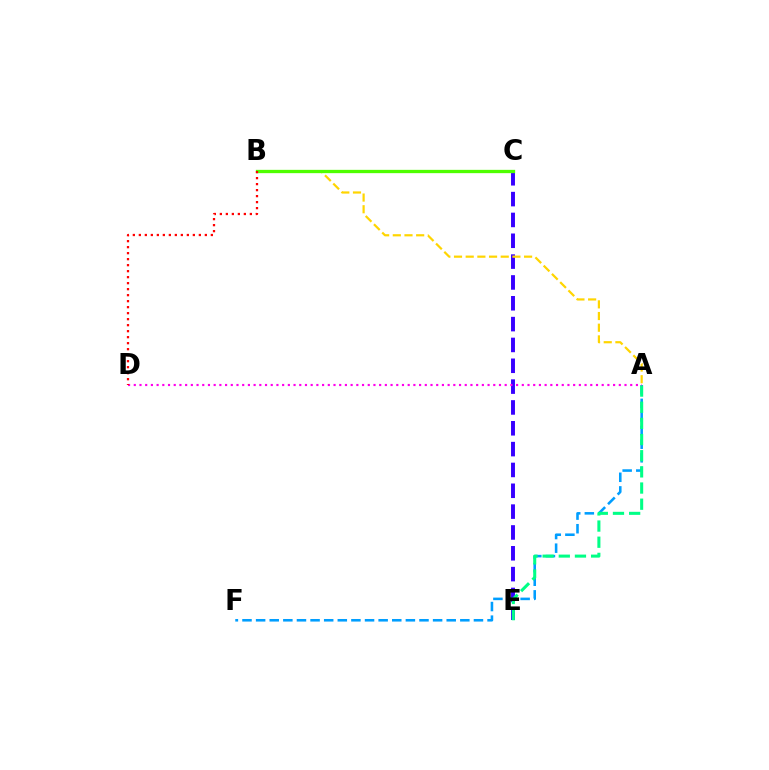{('C', 'E'): [{'color': '#3700ff', 'line_style': 'dashed', 'thickness': 2.83}], ('A', 'F'): [{'color': '#009eff', 'line_style': 'dashed', 'thickness': 1.85}], ('A', 'B'): [{'color': '#ffd500', 'line_style': 'dashed', 'thickness': 1.59}], ('A', 'E'): [{'color': '#00ff86', 'line_style': 'dashed', 'thickness': 2.2}], ('B', 'C'): [{'color': '#4fff00', 'line_style': 'solid', 'thickness': 2.38}], ('A', 'D'): [{'color': '#ff00ed', 'line_style': 'dotted', 'thickness': 1.55}], ('B', 'D'): [{'color': '#ff0000', 'line_style': 'dotted', 'thickness': 1.63}]}